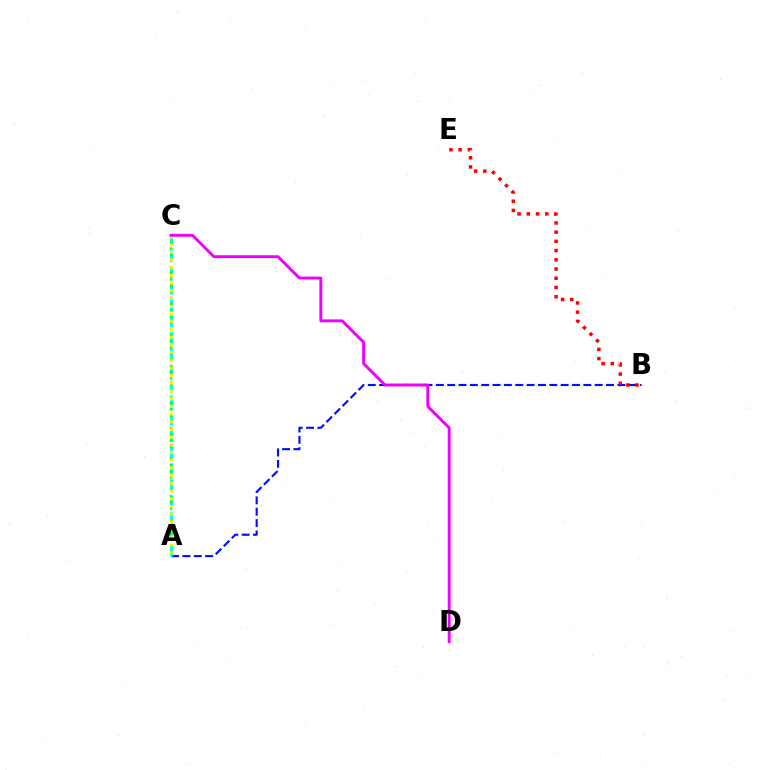{('A', 'B'): [{'color': '#0010ff', 'line_style': 'dashed', 'thickness': 1.54}], ('A', 'C'): [{'color': '#00fff6', 'line_style': 'dashed', 'thickness': 2.22}, {'color': '#08ff00', 'line_style': 'dotted', 'thickness': 1.68}, {'color': '#fcf500', 'line_style': 'dotted', 'thickness': 2.09}], ('B', 'E'): [{'color': '#ff0000', 'line_style': 'dotted', 'thickness': 2.5}], ('C', 'D'): [{'color': '#ee00ff', 'line_style': 'solid', 'thickness': 2.09}]}